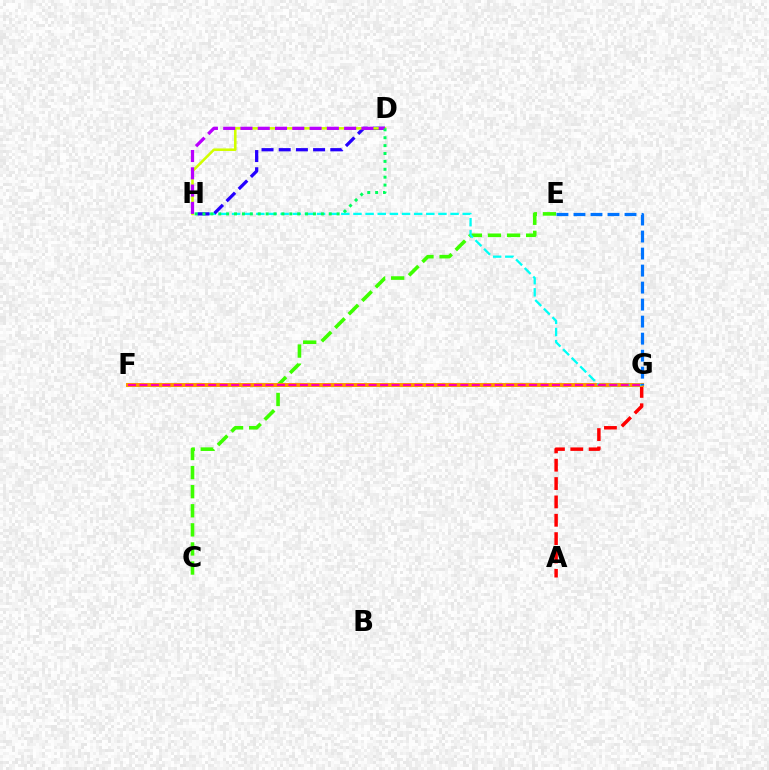{('A', 'G'): [{'color': '#ff0000', 'line_style': 'dashed', 'thickness': 2.49}], ('C', 'E'): [{'color': '#3dff00', 'line_style': 'dashed', 'thickness': 2.59}], ('F', 'G'): [{'color': '#ff9400', 'line_style': 'solid', 'thickness': 2.85}, {'color': '#ff00ac', 'line_style': 'dashed', 'thickness': 1.56}], ('G', 'H'): [{'color': '#00fff6', 'line_style': 'dashed', 'thickness': 1.65}], ('E', 'G'): [{'color': '#0074ff', 'line_style': 'dashed', 'thickness': 2.31}], ('D', 'H'): [{'color': '#2500ff', 'line_style': 'dashed', 'thickness': 2.34}, {'color': '#d1ff00', 'line_style': 'solid', 'thickness': 1.85}, {'color': '#b900ff', 'line_style': 'dashed', 'thickness': 2.35}, {'color': '#00ff5c', 'line_style': 'dotted', 'thickness': 2.14}]}